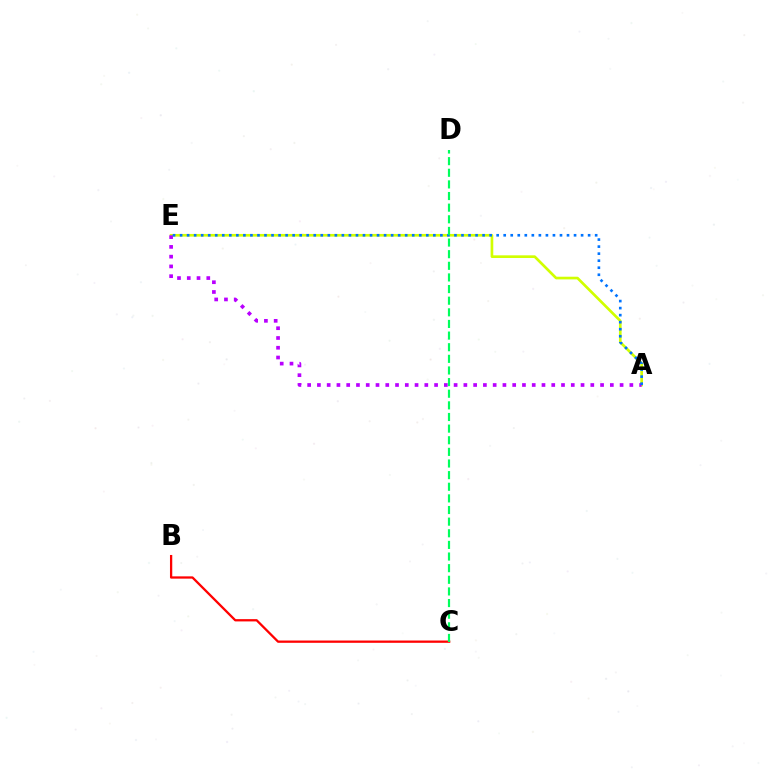{('A', 'E'): [{'color': '#d1ff00', 'line_style': 'solid', 'thickness': 1.93}, {'color': '#b900ff', 'line_style': 'dotted', 'thickness': 2.65}, {'color': '#0074ff', 'line_style': 'dotted', 'thickness': 1.91}], ('B', 'C'): [{'color': '#ff0000', 'line_style': 'solid', 'thickness': 1.64}], ('C', 'D'): [{'color': '#00ff5c', 'line_style': 'dashed', 'thickness': 1.58}]}